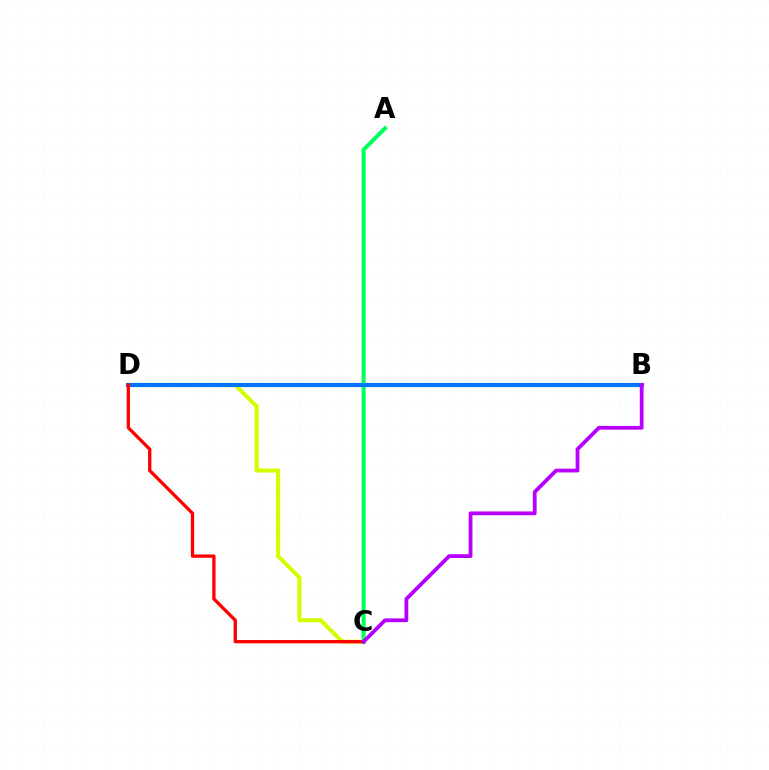{('C', 'D'): [{'color': '#d1ff00', 'line_style': 'solid', 'thickness': 2.93}, {'color': '#ff0000', 'line_style': 'solid', 'thickness': 2.38}], ('A', 'C'): [{'color': '#00ff5c', 'line_style': 'solid', 'thickness': 2.91}], ('B', 'D'): [{'color': '#0074ff', 'line_style': 'solid', 'thickness': 2.98}], ('B', 'C'): [{'color': '#b900ff', 'line_style': 'solid', 'thickness': 2.73}]}